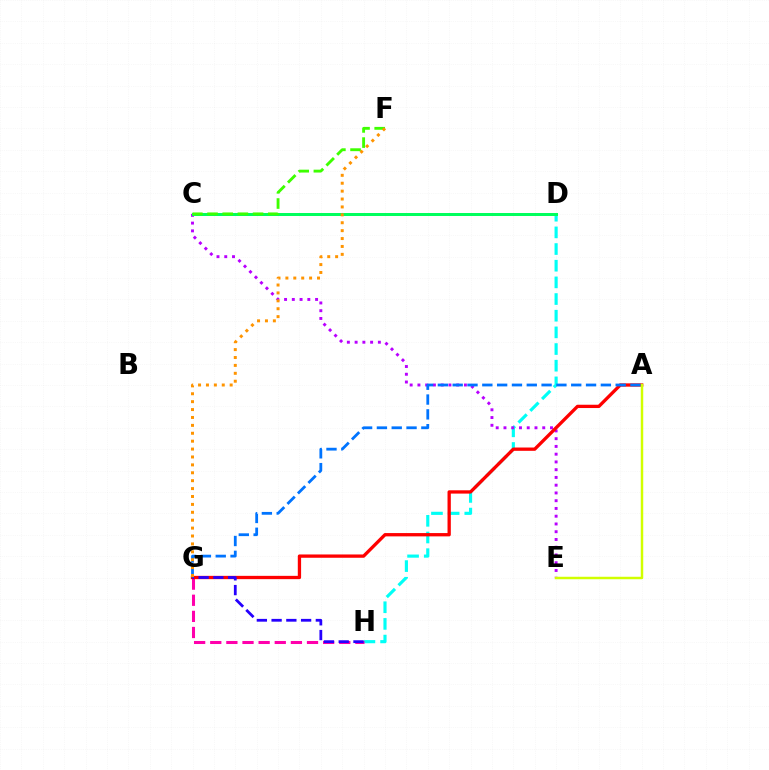{('D', 'H'): [{'color': '#00fff6', 'line_style': 'dashed', 'thickness': 2.26}], ('C', 'E'): [{'color': '#b900ff', 'line_style': 'dotted', 'thickness': 2.11}], ('C', 'D'): [{'color': '#00ff5c', 'line_style': 'solid', 'thickness': 2.15}], ('G', 'H'): [{'color': '#ff00ac', 'line_style': 'dashed', 'thickness': 2.19}, {'color': '#2500ff', 'line_style': 'dashed', 'thickness': 2.0}], ('A', 'G'): [{'color': '#ff0000', 'line_style': 'solid', 'thickness': 2.38}, {'color': '#0074ff', 'line_style': 'dashed', 'thickness': 2.01}], ('C', 'F'): [{'color': '#3dff00', 'line_style': 'dashed', 'thickness': 2.06}], ('A', 'E'): [{'color': '#d1ff00', 'line_style': 'solid', 'thickness': 1.78}], ('F', 'G'): [{'color': '#ff9400', 'line_style': 'dotted', 'thickness': 2.15}]}